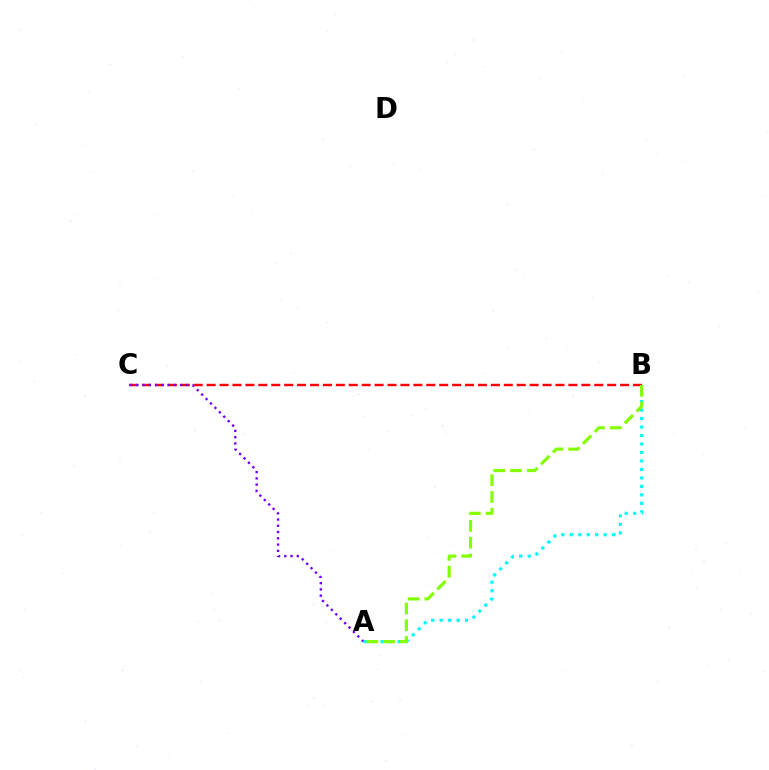{('B', 'C'): [{'color': '#ff0000', 'line_style': 'dashed', 'thickness': 1.76}], ('A', 'C'): [{'color': '#7200ff', 'line_style': 'dotted', 'thickness': 1.7}], ('A', 'B'): [{'color': '#00fff6', 'line_style': 'dotted', 'thickness': 2.3}, {'color': '#84ff00', 'line_style': 'dashed', 'thickness': 2.28}]}